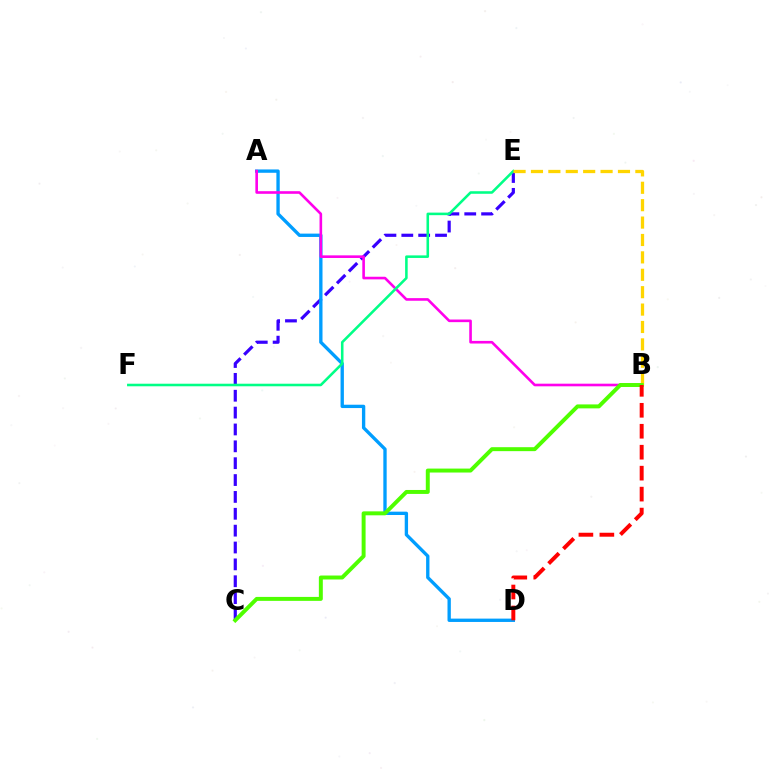{('C', 'E'): [{'color': '#3700ff', 'line_style': 'dashed', 'thickness': 2.29}], ('A', 'D'): [{'color': '#009eff', 'line_style': 'solid', 'thickness': 2.4}], ('A', 'B'): [{'color': '#ff00ed', 'line_style': 'solid', 'thickness': 1.89}], ('E', 'F'): [{'color': '#00ff86', 'line_style': 'solid', 'thickness': 1.85}], ('B', 'E'): [{'color': '#ffd500', 'line_style': 'dashed', 'thickness': 2.36}], ('B', 'C'): [{'color': '#4fff00', 'line_style': 'solid', 'thickness': 2.85}], ('B', 'D'): [{'color': '#ff0000', 'line_style': 'dashed', 'thickness': 2.85}]}